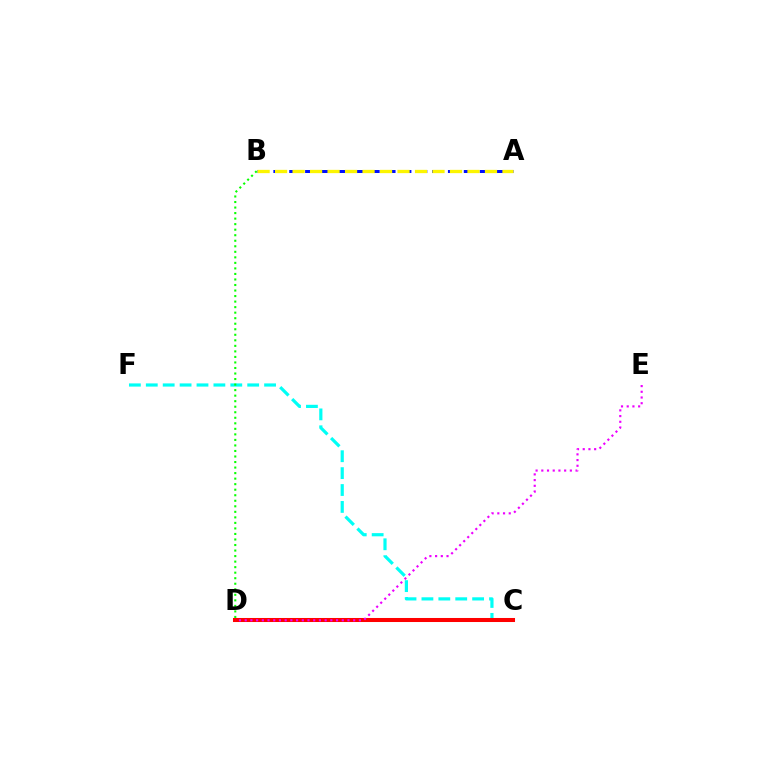{('C', 'F'): [{'color': '#00fff6', 'line_style': 'dashed', 'thickness': 2.3}], ('C', 'D'): [{'color': '#ff0000', 'line_style': 'solid', 'thickness': 2.91}], ('A', 'B'): [{'color': '#0010ff', 'line_style': 'dashed', 'thickness': 2.16}, {'color': '#fcf500', 'line_style': 'dashed', 'thickness': 2.38}], ('D', 'E'): [{'color': '#ee00ff', 'line_style': 'dotted', 'thickness': 1.55}], ('B', 'D'): [{'color': '#08ff00', 'line_style': 'dotted', 'thickness': 1.5}]}